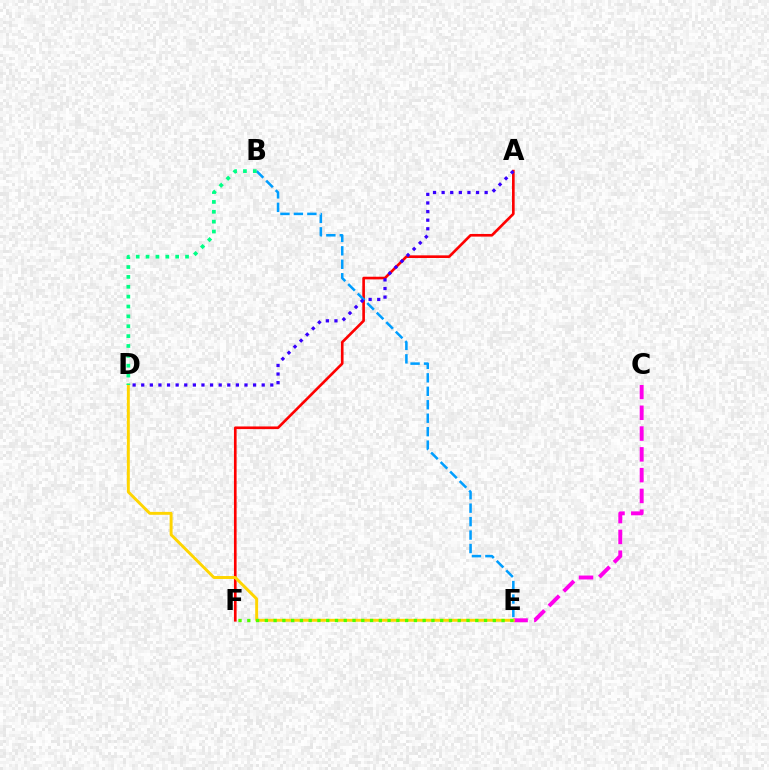{('A', 'F'): [{'color': '#ff0000', 'line_style': 'solid', 'thickness': 1.91}], ('B', 'E'): [{'color': '#009eff', 'line_style': 'dashed', 'thickness': 1.83}], ('C', 'E'): [{'color': '#ff00ed', 'line_style': 'dashed', 'thickness': 2.82}], ('D', 'E'): [{'color': '#ffd500', 'line_style': 'solid', 'thickness': 2.12}], ('A', 'D'): [{'color': '#3700ff', 'line_style': 'dotted', 'thickness': 2.34}], ('E', 'F'): [{'color': '#4fff00', 'line_style': 'dotted', 'thickness': 2.38}], ('B', 'D'): [{'color': '#00ff86', 'line_style': 'dotted', 'thickness': 2.68}]}